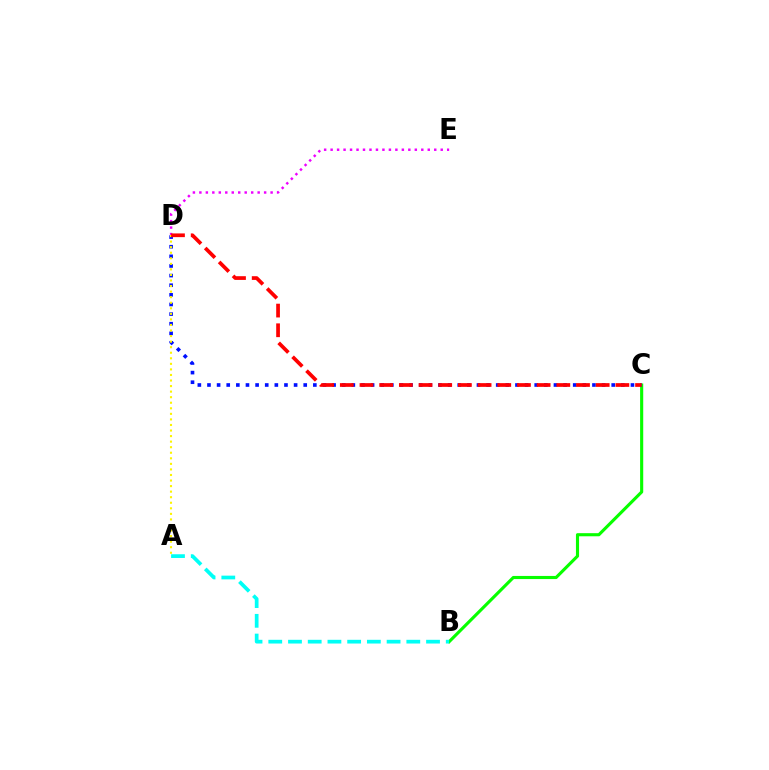{('B', 'C'): [{'color': '#08ff00', 'line_style': 'solid', 'thickness': 2.24}], ('D', 'E'): [{'color': '#ee00ff', 'line_style': 'dotted', 'thickness': 1.76}], ('A', 'B'): [{'color': '#00fff6', 'line_style': 'dashed', 'thickness': 2.68}], ('C', 'D'): [{'color': '#0010ff', 'line_style': 'dotted', 'thickness': 2.61}, {'color': '#ff0000', 'line_style': 'dashed', 'thickness': 2.67}], ('A', 'D'): [{'color': '#fcf500', 'line_style': 'dotted', 'thickness': 1.51}]}